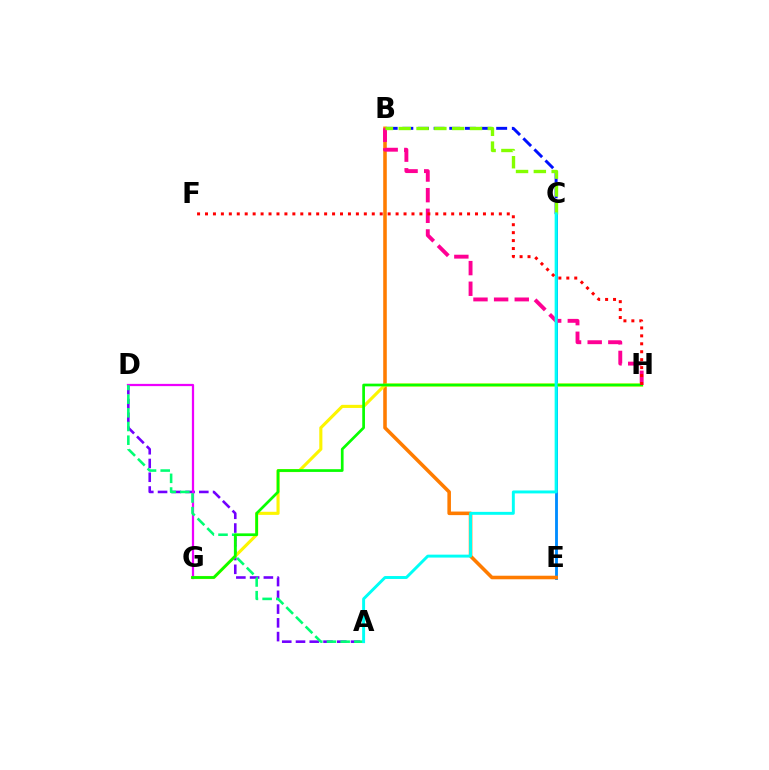{('C', 'E'): [{'color': '#008cff', 'line_style': 'solid', 'thickness': 2.05}], ('B', 'C'): [{'color': '#0010ff', 'line_style': 'dashed', 'thickness': 2.12}, {'color': '#84ff00', 'line_style': 'dashed', 'thickness': 2.42}], ('B', 'E'): [{'color': '#ff7c00', 'line_style': 'solid', 'thickness': 2.57}], ('B', 'H'): [{'color': '#ff0094', 'line_style': 'dashed', 'thickness': 2.8}], ('A', 'D'): [{'color': '#7200ff', 'line_style': 'dashed', 'thickness': 1.87}, {'color': '#00ff74', 'line_style': 'dashed', 'thickness': 1.86}], ('G', 'H'): [{'color': '#fcf500', 'line_style': 'solid', 'thickness': 2.24}, {'color': '#08ff00', 'line_style': 'solid', 'thickness': 1.95}], ('D', 'G'): [{'color': '#ee00ff', 'line_style': 'solid', 'thickness': 1.61}], ('A', 'C'): [{'color': '#00fff6', 'line_style': 'solid', 'thickness': 2.11}], ('F', 'H'): [{'color': '#ff0000', 'line_style': 'dotted', 'thickness': 2.16}]}